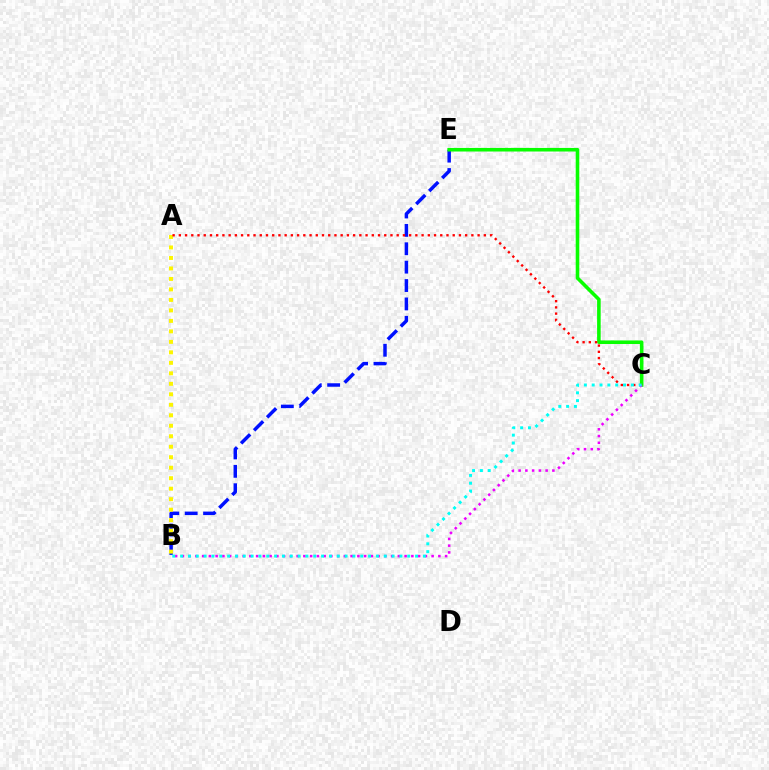{('B', 'E'): [{'color': '#0010ff', 'line_style': 'dashed', 'thickness': 2.5}], ('C', 'E'): [{'color': '#08ff00', 'line_style': 'solid', 'thickness': 2.58}], ('A', 'B'): [{'color': '#fcf500', 'line_style': 'dotted', 'thickness': 2.85}], ('A', 'C'): [{'color': '#ff0000', 'line_style': 'dotted', 'thickness': 1.69}], ('B', 'C'): [{'color': '#ee00ff', 'line_style': 'dotted', 'thickness': 1.83}, {'color': '#00fff6', 'line_style': 'dotted', 'thickness': 2.13}]}